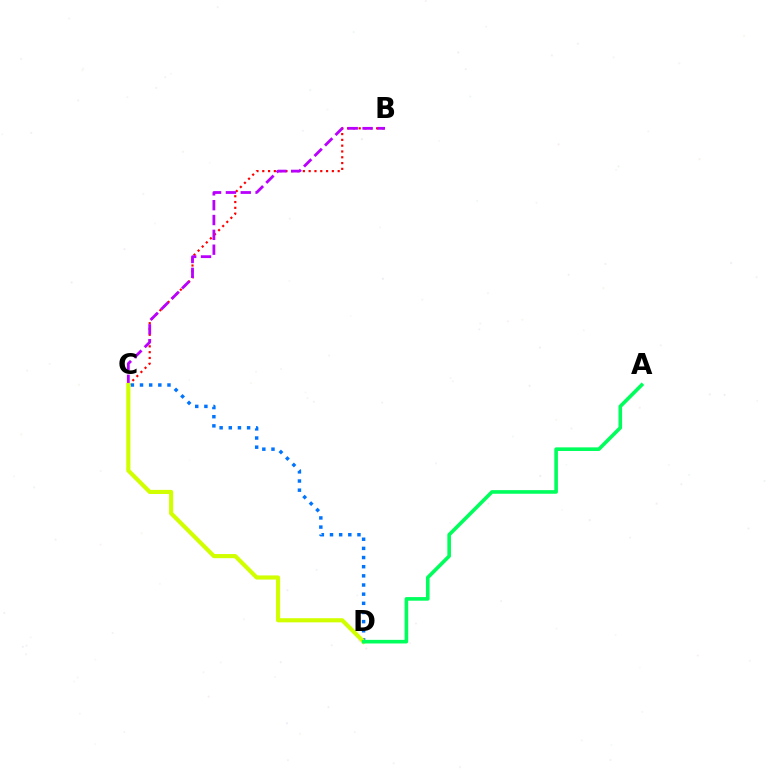{('B', 'C'): [{'color': '#ff0000', 'line_style': 'dotted', 'thickness': 1.58}, {'color': '#b900ff', 'line_style': 'dashed', 'thickness': 2.02}], ('C', 'D'): [{'color': '#0074ff', 'line_style': 'dotted', 'thickness': 2.49}, {'color': '#d1ff00', 'line_style': 'solid', 'thickness': 2.98}], ('A', 'D'): [{'color': '#00ff5c', 'line_style': 'solid', 'thickness': 2.6}]}